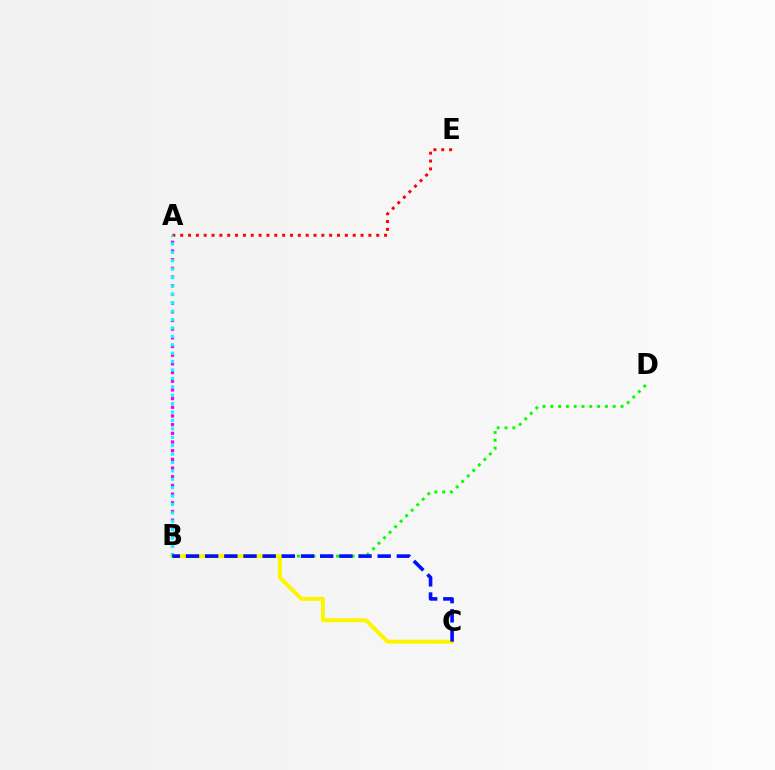{('B', 'D'): [{'color': '#08ff00', 'line_style': 'dotted', 'thickness': 2.12}], ('A', 'E'): [{'color': '#ff0000', 'line_style': 'dotted', 'thickness': 2.13}], ('A', 'B'): [{'color': '#ee00ff', 'line_style': 'dotted', 'thickness': 2.36}, {'color': '#00fff6', 'line_style': 'dotted', 'thickness': 2.28}], ('B', 'C'): [{'color': '#fcf500', 'line_style': 'solid', 'thickness': 2.87}, {'color': '#0010ff', 'line_style': 'dashed', 'thickness': 2.6}]}